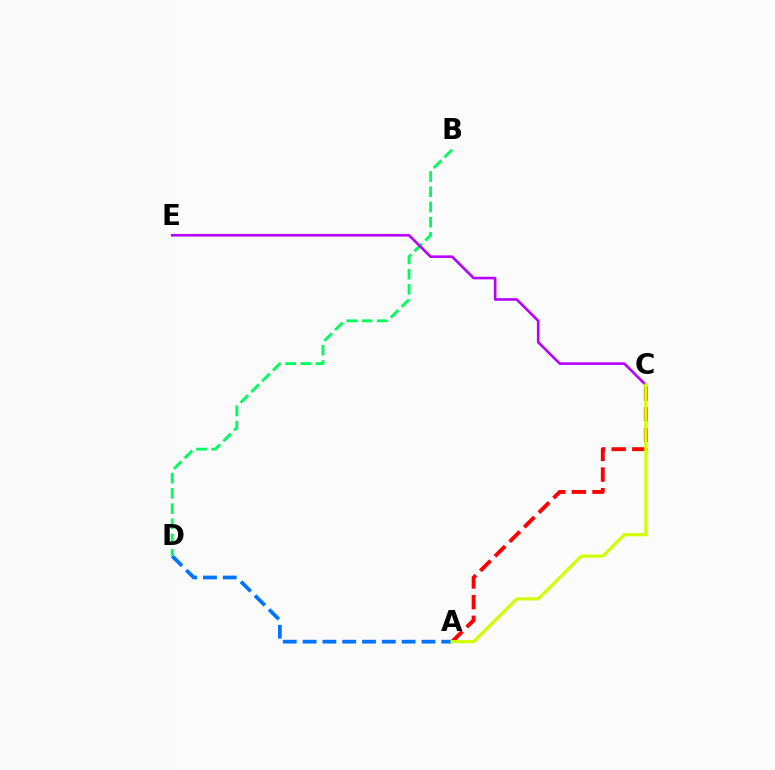{('A', 'C'): [{'color': '#ff0000', 'line_style': 'dashed', 'thickness': 2.8}, {'color': '#d1ff00', 'line_style': 'solid', 'thickness': 2.29}], ('A', 'D'): [{'color': '#0074ff', 'line_style': 'dashed', 'thickness': 2.69}], ('B', 'D'): [{'color': '#00ff5c', 'line_style': 'dashed', 'thickness': 2.07}], ('C', 'E'): [{'color': '#b900ff', 'line_style': 'solid', 'thickness': 1.88}]}